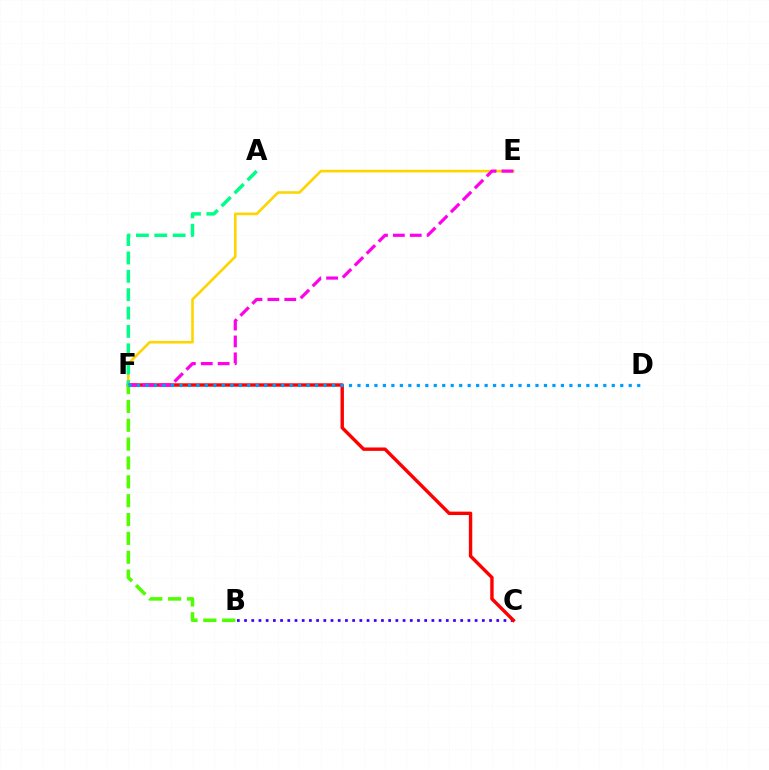{('E', 'F'): [{'color': '#ffd500', 'line_style': 'solid', 'thickness': 1.88}, {'color': '#ff00ed', 'line_style': 'dashed', 'thickness': 2.3}], ('B', 'C'): [{'color': '#3700ff', 'line_style': 'dotted', 'thickness': 1.96}], ('C', 'F'): [{'color': '#ff0000', 'line_style': 'solid', 'thickness': 2.45}], ('A', 'F'): [{'color': '#00ff86', 'line_style': 'dashed', 'thickness': 2.5}], ('B', 'F'): [{'color': '#4fff00', 'line_style': 'dashed', 'thickness': 2.56}], ('D', 'F'): [{'color': '#009eff', 'line_style': 'dotted', 'thickness': 2.3}]}